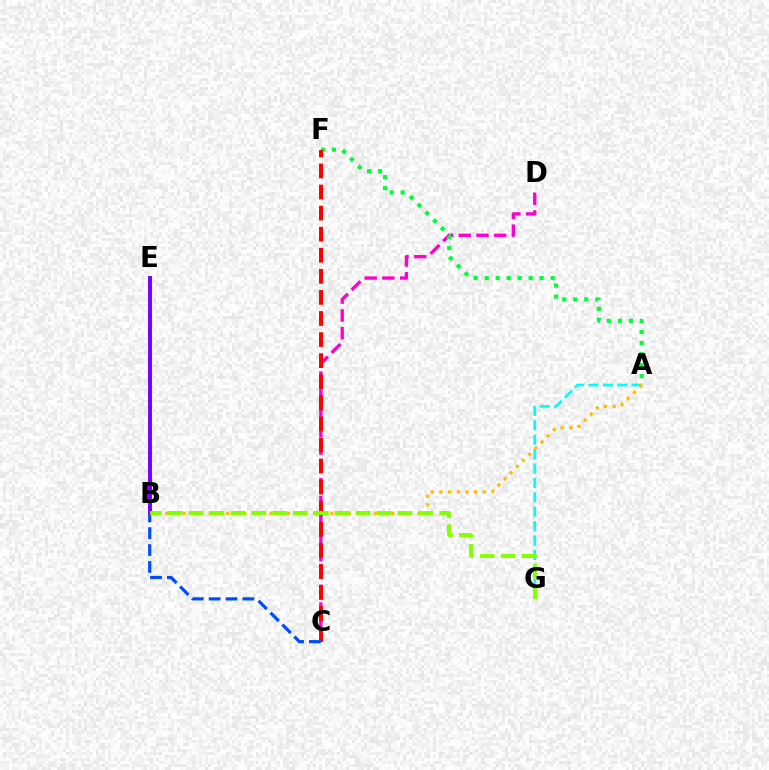{('A', 'G'): [{'color': '#00fff6', 'line_style': 'dashed', 'thickness': 1.96}], ('C', 'D'): [{'color': '#ff00cf', 'line_style': 'dashed', 'thickness': 2.41}], ('A', 'F'): [{'color': '#00ff39', 'line_style': 'dotted', 'thickness': 2.99}], ('C', 'F'): [{'color': '#ff0000', 'line_style': 'dashed', 'thickness': 2.86}], ('B', 'C'): [{'color': '#004bff', 'line_style': 'dashed', 'thickness': 2.29}], ('A', 'B'): [{'color': '#ffbd00', 'line_style': 'dotted', 'thickness': 2.36}], ('B', 'E'): [{'color': '#7200ff', 'line_style': 'solid', 'thickness': 2.81}], ('B', 'G'): [{'color': '#84ff00', 'line_style': 'dashed', 'thickness': 2.84}]}